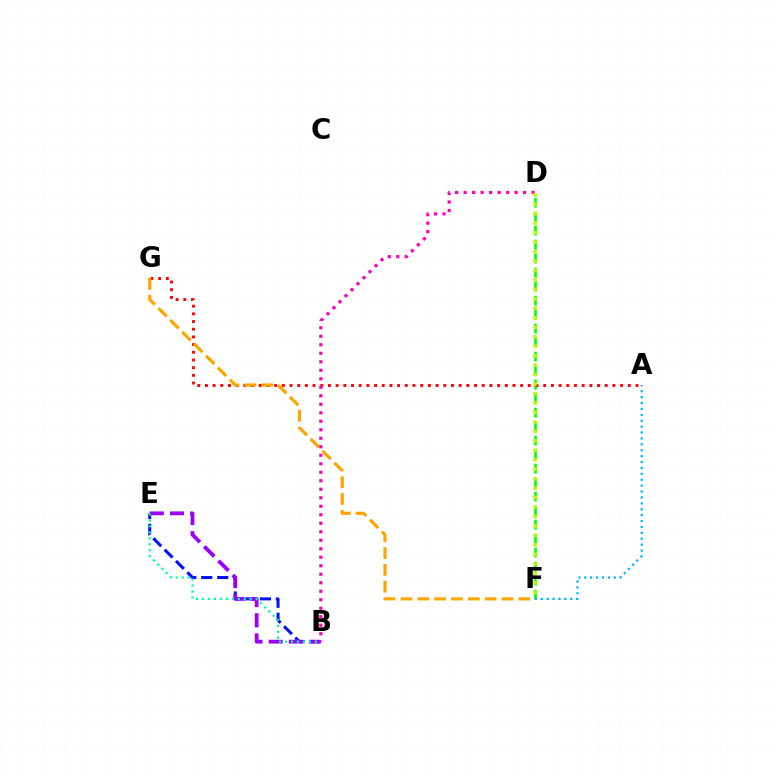{('D', 'F'): [{'color': '#08ff00', 'line_style': 'dashed', 'thickness': 1.9}, {'color': '#b3ff00', 'line_style': 'dotted', 'thickness': 2.57}], ('A', 'G'): [{'color': '#ff0000', 'line_style': 'dotted', 'thickness': 2.09}], ('F', 'G'): [{'color': '#ffa500', 'line_style': 'dashed', 'thickness': 2.29}], ('B', 'E'): [{'color': '#0010ff', 'line_style': 'dashed', 'thickness': 2.18}, {'color': '#9b00ff', 'line_style': 'dashed', 'thickness': 2.74}, {'color': '#00ff9d', 'line_style': 'dotted', 'thickness': 1.62}], ('B', 'D'): [{'color': '#ff00bd', 'line_style': 'dotted', 'thickness': 2.31}], ('A', 'F'): [{'color': '#00b5ff', 'line_style': 'dotted', 'thickness': 1.6}]}